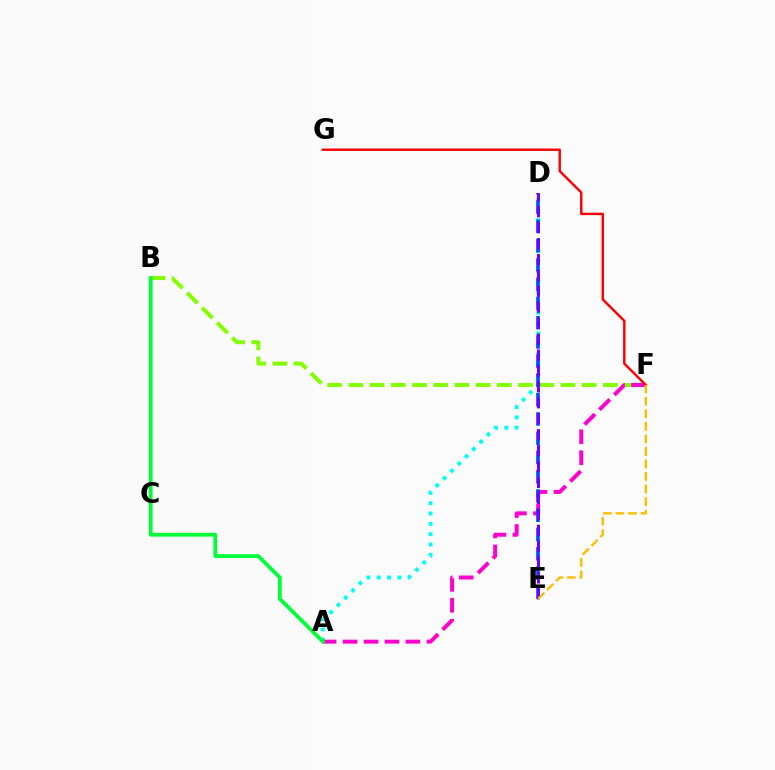{('A', 'D'): [{'color': '#00fff6', 'line_style': 'dotted', 'thickness': 2.8}], ('B', 'F'): [{'color': '#84ff00', 'line_style': 'dashed', 'thickness': 2.88}], ('A', 'F'): [{'color': '#ff00cf', 'line_style': 'dashed', 'thickness': 2.85}], ('D', 'E'): [{'color': '#004bff', 'line_style': 'dashed', 'thickness': 2.62}, {'color': '#7200ff', 'line_style': 'dashed', 'thickness': 2.16}], ('F', 'G'): [{'color': '#ff0000', 'line_style': 'solid', 'thickness': 1.74}], ('A', 'B'): [{'color': '#00ff39', 'line_style': 'solid', 'thickness': 2.71}], ('E', 'F'): [{'color': '#ffbd00', 'line_style': 'dashed', 'thickness': 1.7}]}